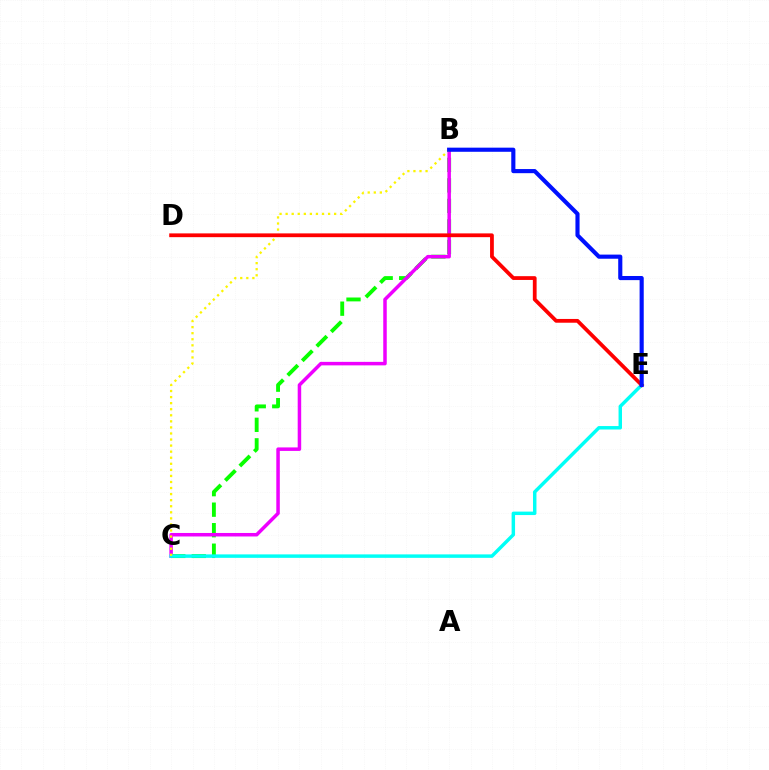{('B', 'C'): [{'color': '#08ff00', 'line_style': 'dashed', 'thickness': 2.79}, {'color': '#ee00ff', 'line_style': 'solid', 'thickness': 2.52}, {'color': '#fcf500', 'line_style': 'dotted', 'thickness': 1.65}], ('C', 'E'): [{'color': '#00fff6', 'line_style': 'solid', 'thickness': 2.49}], ('D', 'E'): [{'color': '#ff0000', 'line_style': 'solid', 'thickness': 2.72}], ('B', 'E'): [{'color': '#0010ff', 'line_style': 'solid', 'thickness': 2.97}]}